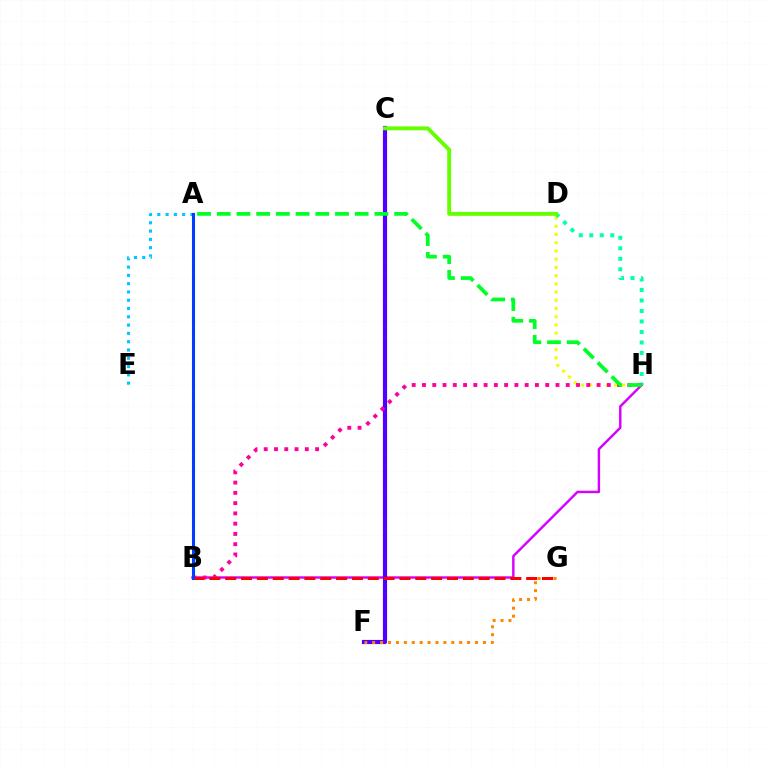{('B', 'H'): [{'color': '#d600ff', 'line_style': 'solid', 'thickness': 1.74}, {'color': '#ff00a0', 'line_style': 'dotted', 'thickness': 2.79}], ('C', 'F'): [{'color': '#4f00ff', 'line_style': 'solid', 'thickness': 3.0}], ('F', 'G'): [{'color': '#ff8800', 'line_style': 'dotted', 'thickness': 2.15}], ('A', 'E'): [{'color': '#00c7ff', 'line_style': 'dotted', 'thickness': 2.25}], ('D', 'H'): [{'color': '#eeff00', 'line_style': 'dotted', 'thickness': 2.23}, {'color': '#00ffaf', 'line_style': 'dotted', 'thickness': 2.85}], ('C', 'D'): [{'color': '#66ff00', 'line_style': 'solid', 'thickness': 2.81}], ('B', 'G'): [{'color': '#ff0000', 'line_style': 'dashed', 'thickness': 2.15}], ('A', 'B'): [{'color': '#003fff', 'line_style': 'solid', 'thickness': 2.21}], ('A', 'H'): [{'color': '#00ff27', 'line_style': 'dashed', 'thickness': 2.68}]}